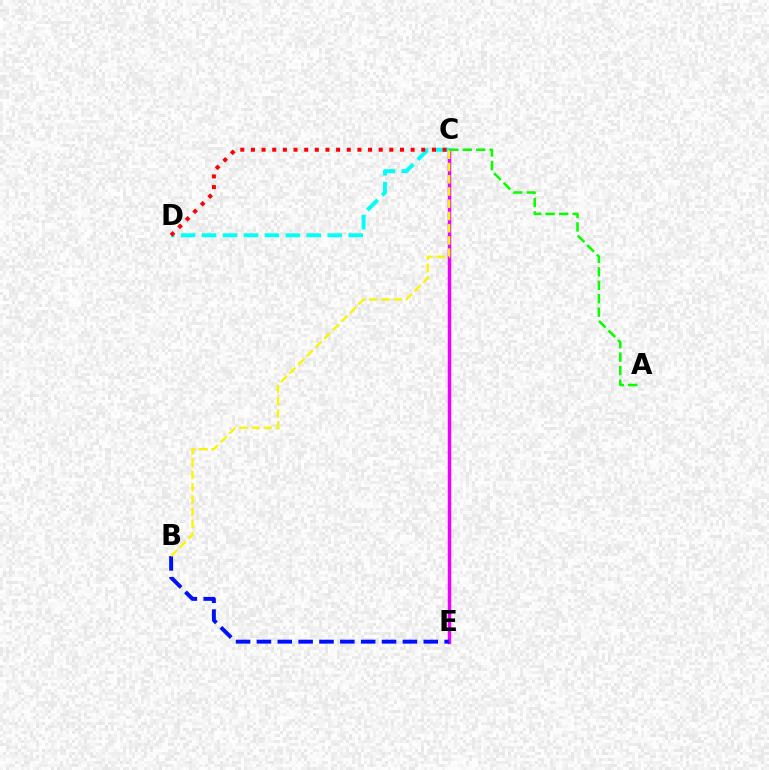{('C', 'E'): [{'color': '#ee00ff', 'line_style': 'solid', 'thickness': 2.5}], ('C', 'D'): [{'color': '#00fff6', 'line_style': 'dashed', 'thickness': 2.85}, {'color': '#ff0000', 'line_style': 'dotted', 'thickness': 2.89}], ('B', 'E'): [{'color': '#0010ff', 'line_style': 'dashed', 'thickness': 2.83}], ('A', 'C'): [{'color': '#08ff00', 'line_style': 'dashed', 'thickness': 1.83}], ('B', 'C'): [{'color': '#fcf500', 'line_style': 'dashed', 'thickness': 1.66}]}